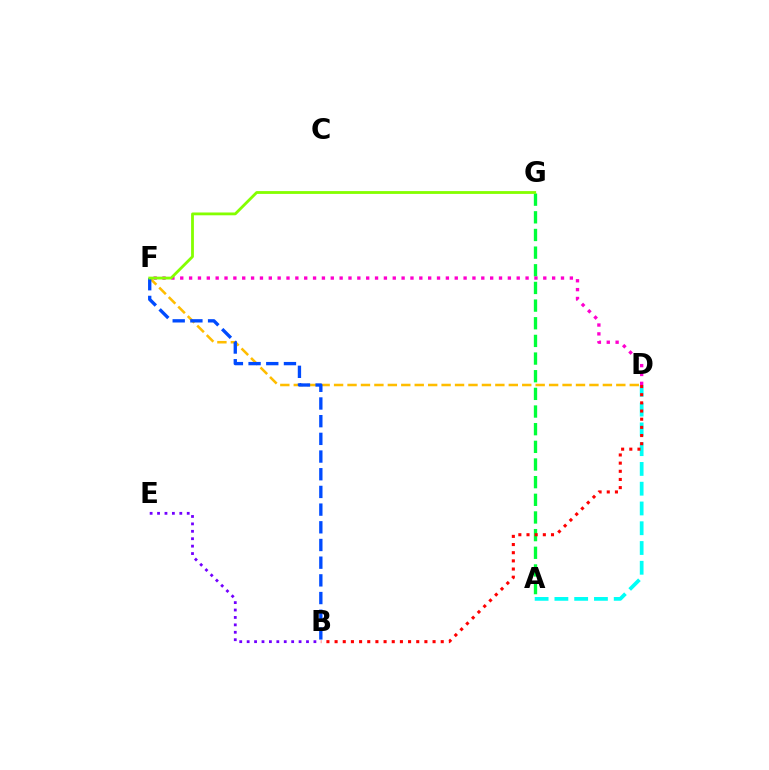{('A', 'G'): [{'color': '#00ff39', 'line_style': 'dashed', 'thickness': 2.4}], ('A', 'D'): [{'color': '#00fff6', 'line_style': 'dashed', 'thickness': 2.69}], ('D', 'F'): [{'color': '#ffbd00', 'line_style': 'dashed', 'thickness': 1.83}, {'color': '#ff00cf', 'line_style': 'dotted', 'thickness': 2.41}], ('B', 'F'): [{'color': '#004bff', 'line_style': 'dashed', 'thickness': 2.4}], ('B', 'D'): [{'color': '#ff0000', 'line_style': 'dotted', 'thickness': 2.22}], ('F', 'G'): [{'color': '#84ff00', 'line_style': 'solid', 'thickness': 2.02}], ('B', 'E'): [{'color': '#7200ff', 'line_style': 'dotted', 'thickness': 2.02}]}